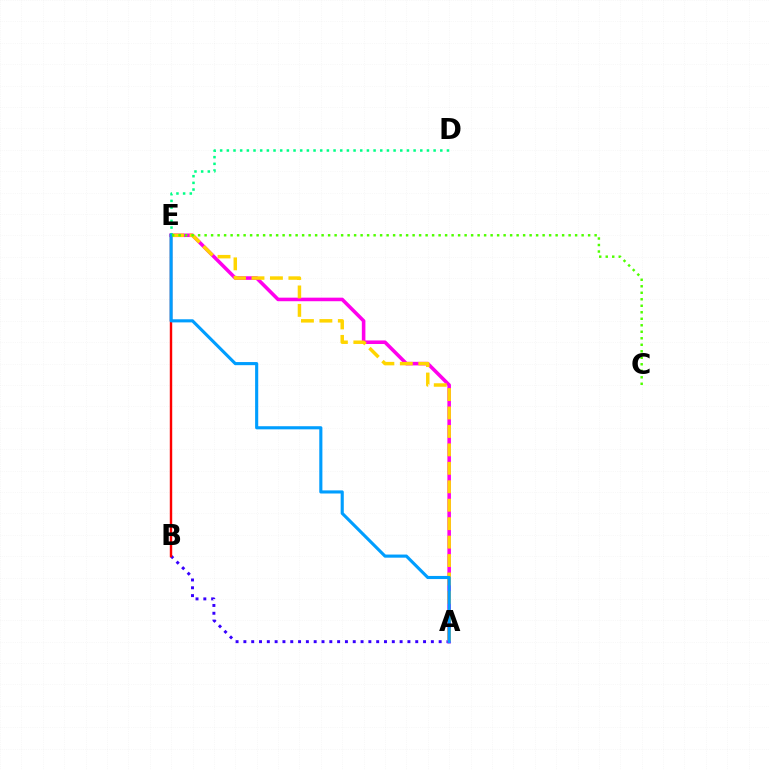{('A', 'B'): [{'color': '#3700ff', 'line_style': 'dotted', 'thickness': 2.12}], ('A', 'E'): [{'color': '#ff00ed', 'line_style': 'solid', 'thickness': 2.57}, {'color': '#ffd500', 'line_style': 'dashed', 'thickness': 2.51}, {'color': '#009eff', 'line_style': 'solid', 'thickness': 2.24}], ('B', 'E'): [{'color': '#ff0000', 'line_style': 'solid', 'thickness': 1.75}], ('D', 'E'): [{'color': '#00ff86', 'line_style': 'dotted', 'thickness': 1.81}], ('C', 'E'): [{'color': '#4fff00', 'line_style': 'dotted', 'thickness': 1.77}]}